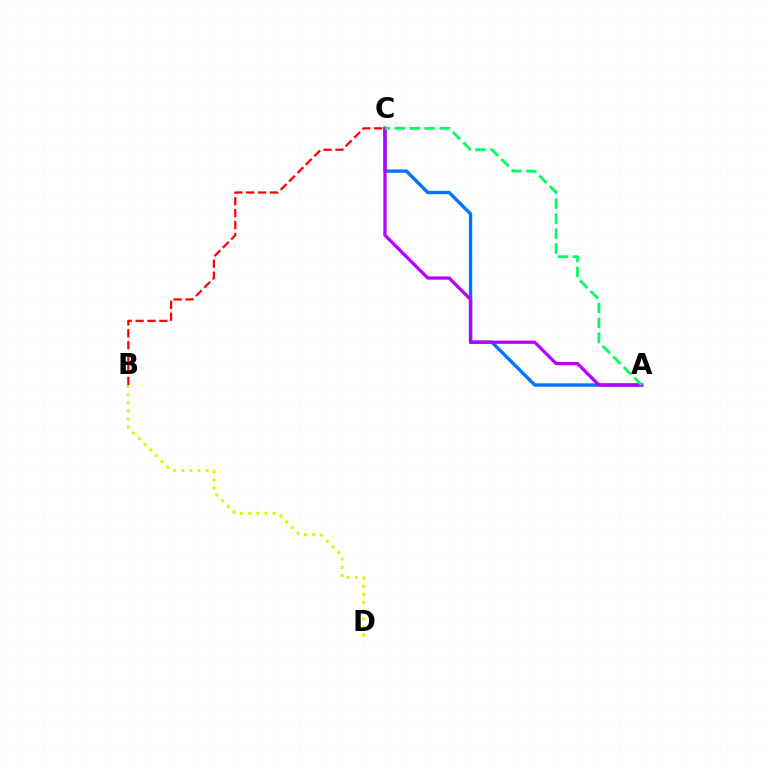{('A', 'C'): [{'color': '#0074ff', 'line_style': 'solid', 'thickness': 2.43}, {'color': '#b900ff', 'line_style': 'solid', 'thickness': 2.37}, {'color': '#00ff5c', 'line_style': 'dashed', 'thickness': 2.03}], ('B', 'D'): [{'color': '#d1ff00', 'line_style': 'dotted', 'thickness': 2.2}], ('B', 'C'): [{'color': '#ff0000', 'line_style': 'dashed', 'thickness': 1.61}]}